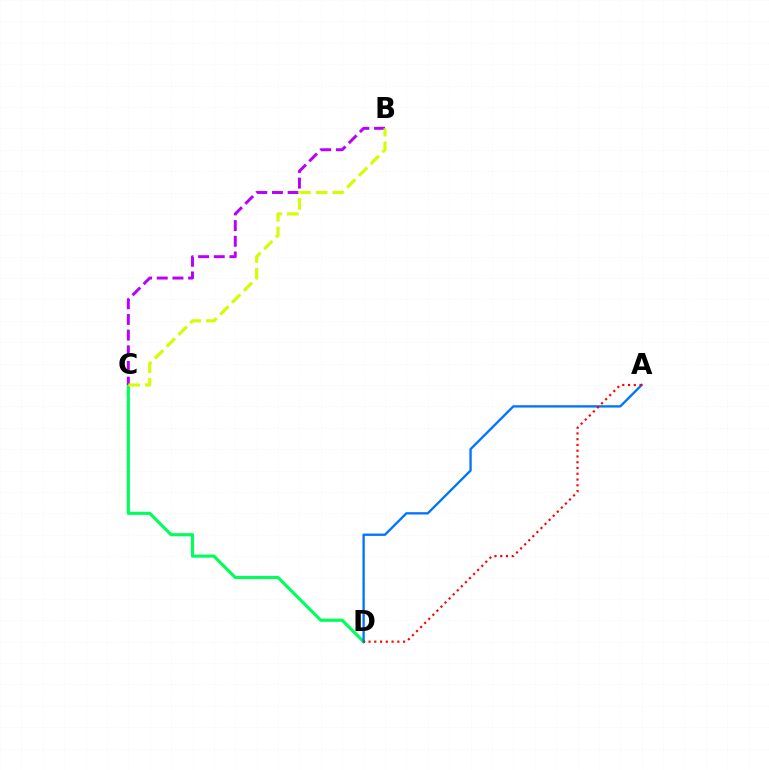{('C', 'D'): [{'color': '#00ff5c', 'line_style': 'solid', 'thickness': 2.26}], ('A', 'D'): [{'color': '#0074ff', 'line_style': 'solid', 'thickness': 1.68}, {'color': '#ff0000', 'line_style': 'dotted', 'thickness': 1.57}], ('B', 'C'): [{'color': '#b900ff', 'line_style': 'dashed', 'thickness': 2.13}, {'color': '#d1ff00', 'line_style': 'dashed', 'thickness': 2.27}]}